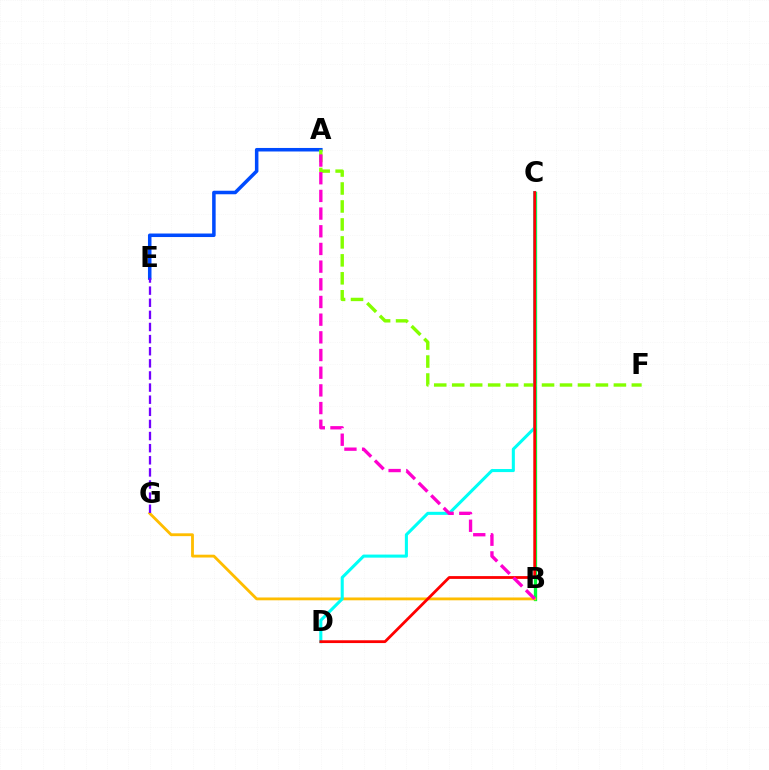{('B', 'C'): [{'color': '#00ff39', 'line_style': 'solid', 'thickness': 2.39}], ('A', 'E'): [{'color': '#004bff', 'line_style': 'solid', 'thickness': 2.54}], ('B', 'G'): [{'color': '#ffbd00', 'line_style': 'solid', 'thickness': 2.04}], ('A', 'F'): [{'color': '#84ff00', 'line_style': 'dashed', 'thickness': 2.44}], ('C', 'D'): [{'color': '#00fff6', 'line_style': 'solid', 'thickness': 2.21}, {'color': '#ff0000', 'line_style': 'solid', 'thickness': 2.01}], ('E', 'G'): [{'color': '#7200ff', 'line_style': 'dashed', 'thickness': 1.65}], ('A', 'B'): [{'color': '#ff00cf', 'line_style': 'dashed', 'thickness': 2.4}]}